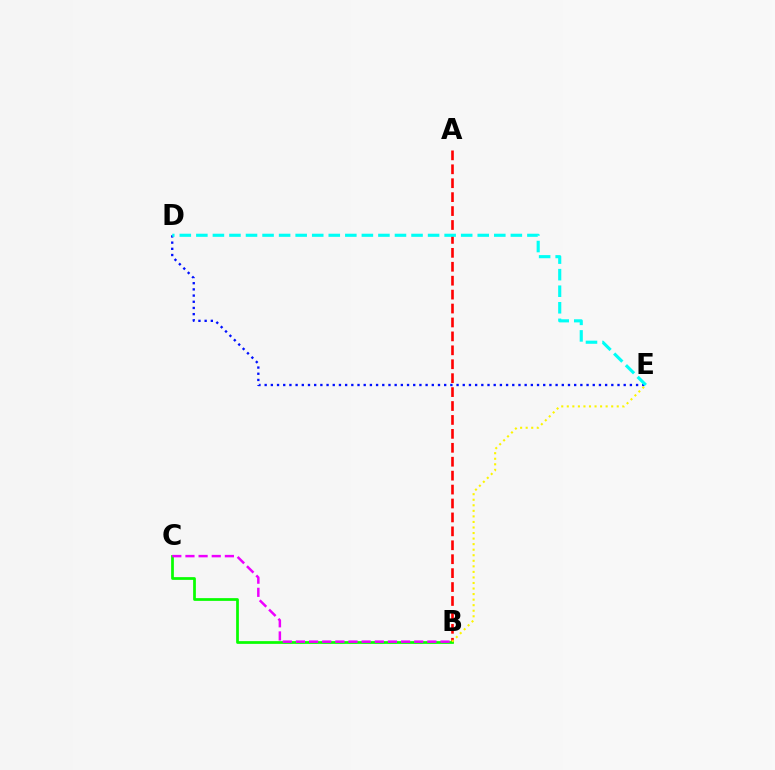{('A', 'B'): [{'color': '#ff0000', 'line_style': 'dashed', 'thickness': 1.89}], ('D', 'E'): [{'color': '#0010ff', 'line_style': 'dotted', 'thickness': 1.68}, {'color': '#00fff6', 'line_style': 'dashed', 'thickness': 2.25}], ('B', 'C'): [{'color': '#08ff00', 'line_style': 'solid', 'thickness': 1.97}, {'color': '#ee00ff', 'line_style': 'dashed', 'thickness': 1.79}], ('B', 'E'): [{'color': '#fcf500', 'line_style': 'dotted', 'thickness': 1.51}]}